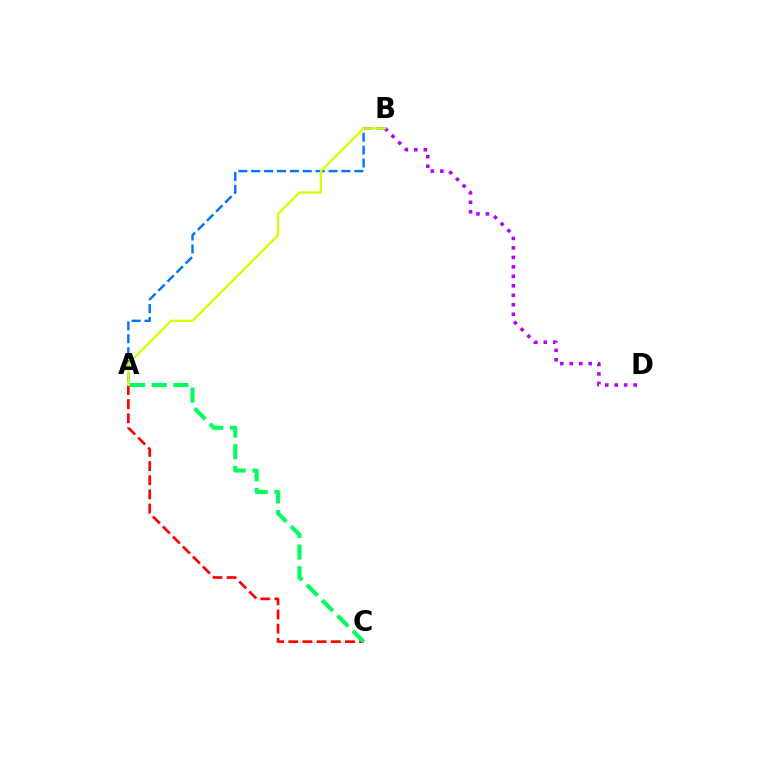{('B', 'D'): [{'color': '#b900ff', 'line_style': 'dotted', 'thickness': 2.58}], ('A', 'C'): [{'color': '#ff0000', 'line_style': 'dashed', 'thickness': 1.92}, {'color': '#00ff5c', 'line_style': 'dashed', 'thickness': 2.95}], ('A', 'B'): [{'color': '#0074ff', 'line_style': 'dashed', 'thickness': 1.75}, {'color': '#d1ff00', 'line_style': 'solid', 'thickness': 1.61}]}